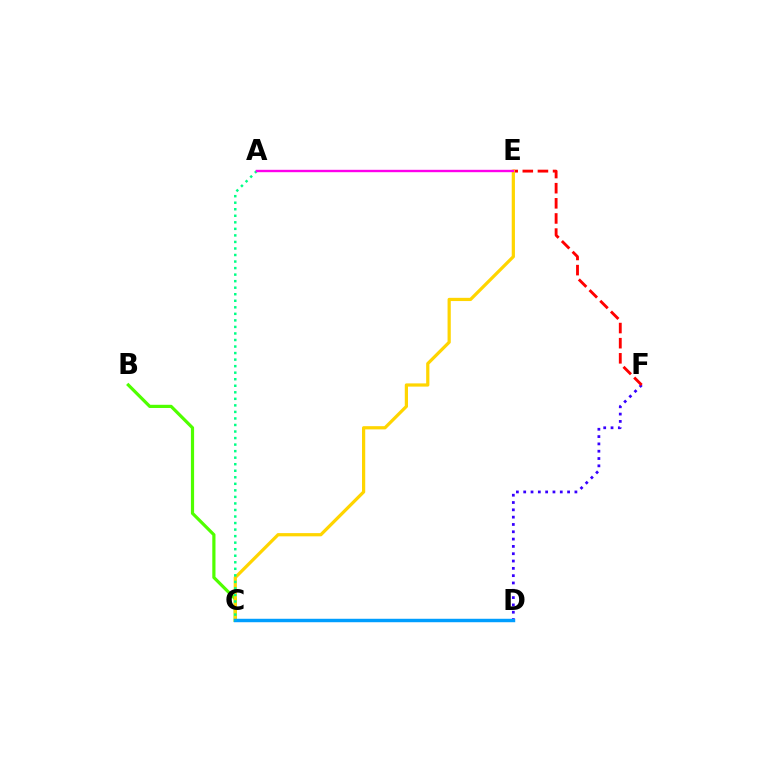{('D', 'F'): [{'color': '#3700ff', 'line_style': 'dotted', 'thickness': 1.99}], ('E', 'F'): [{'color': '#ff0000', 'line_style': 'dashed', 'thickness': 2.06}], ('B', 'C'): [{'color': '#4fff00', 'line_style': 'solid', 'thickness': 2.3}], ('C', 'E'): [{'color': '#ffd500', 'line_style': 'solid', 'thickness': 2.32}], ('C', 'D'): [{'color': '#009eff', 'line_style': 'solid', 'thickness': 2.48}], ('A', 'C'): [{'color': '#00ff86', 'line_style': 'dotted', 'thickness': 1.78}], ('A', 'E'): [{'color': '#ff00ed', 'line_style': 'solid', 'thickness': 1.71}]}